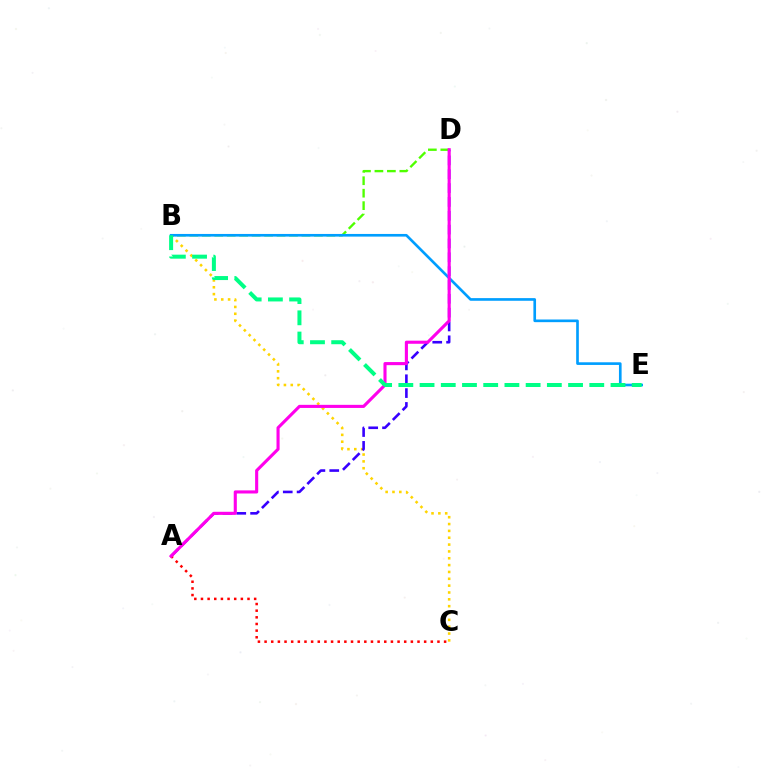{('B', 'C'): [{'color': '#ffd500', 'line_style': 'dotted', 'thickness': 1.86}], ('A', 'D'): [{'color': '#3700ff', 'line_style': 'dashed', 'thickness': 1.88}, {'color': '#ff00ed', 'line_style': 'solid', 'thickness': 2.24}], ('B', 'D'): [{'color': '#4fff00', 'line_style': 'dashed', 'thickness': 1.69}], ('A', 'C'): [{'color': '#ff0000', 'line_style': 'dotted', 'thickness': 1.81}], ('B', 'E'): [{'color': '#009eff', 'line_style': 'solid', 'thickness': 1.91}, {'color': '#00ff86', 'line_style': 'dashed', 'thickness': 2.88}]}